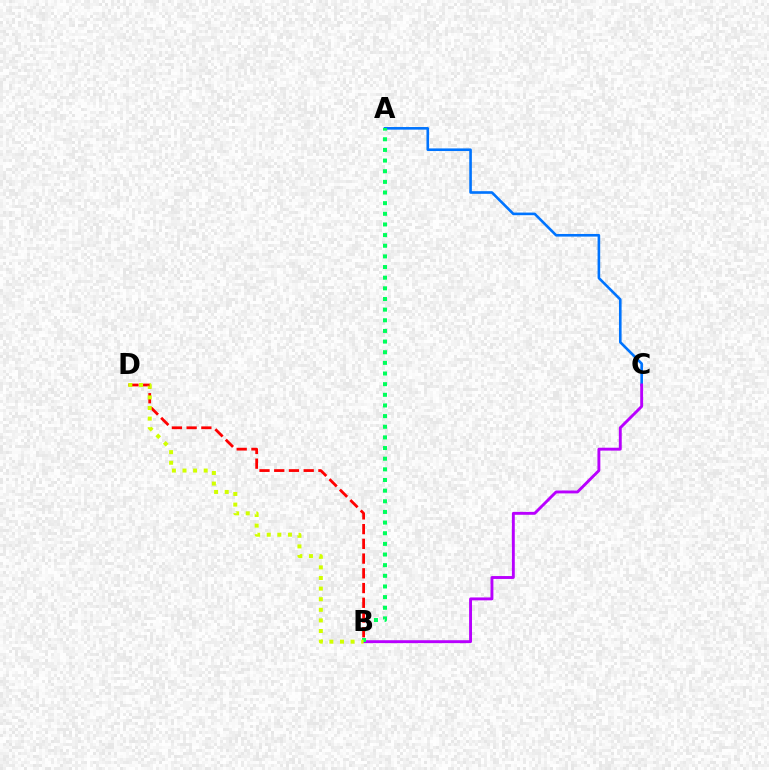{('A', 'C'): [{'color': '#0074ff', 'line_style': 'solid', 'thickness': 1.89}], ('B', 'C'): [{'color': '#b900ff', 'line_style': 'solid', 'thickness': 2.08}], ('A', 'B'): [{'color': '#00ff5c', 'line_style': 'dotted', 'thickness': 2.89}], ('B', 'D'): [{'color': '#ff0000', 'line_style': 'dashed', 'thickness': 2.0}, {'color': '#d1ff00', 'line_style': 'dotted', 'thickness': 2.88}]}